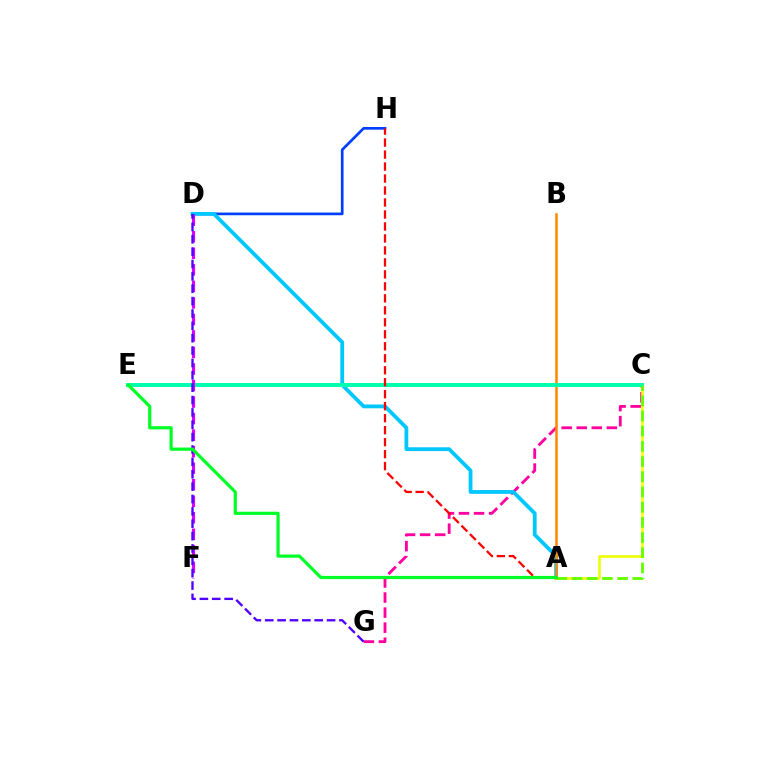{('D', 'H'): [{'color': '#003fff', 'line_style': 'solid', 'thickness': 1.94}], ('C', 'G'): [{'color': '#ff00a0', 'line_style': 'dashed', 'thickness': 2.05}], ('A', 'D'): [{'color': '#00c7ff', 'line_style': 'solid', 'thickness': 2.73}], ('A', 'C'): [{'color': '#eeff00', 'line_style': 'solid', 'thickness': 1.85}, {'color': '#66ff00', 'line_style': 'dashed', 'thickness': 2.07}], ('A', 'B'): [{'color': '#ff8800', 'line_style': 'solid', 'thickness': 1.83}], ('C', 'E'): [{'color': '#00ffaf', 'line_style': 'solid', 'thickness': 2.86}], ('D', 'F'): [{'color': '#d600ff', 'line_style': 'dashed', 'thickness': 2.25}], ('A', 'H'): [{'color': '#ff0000', 'line_style': 'dashed', 'thickness': 1.63}], ('D', 'G'): [{'color': '#4f00ff', 'line_style': 'dashed', 'thickness': 1.68}], ('A', 'E'): [{'color': '#00ff27', 'line_style': 'solid', 'thickness': 2.31}]}